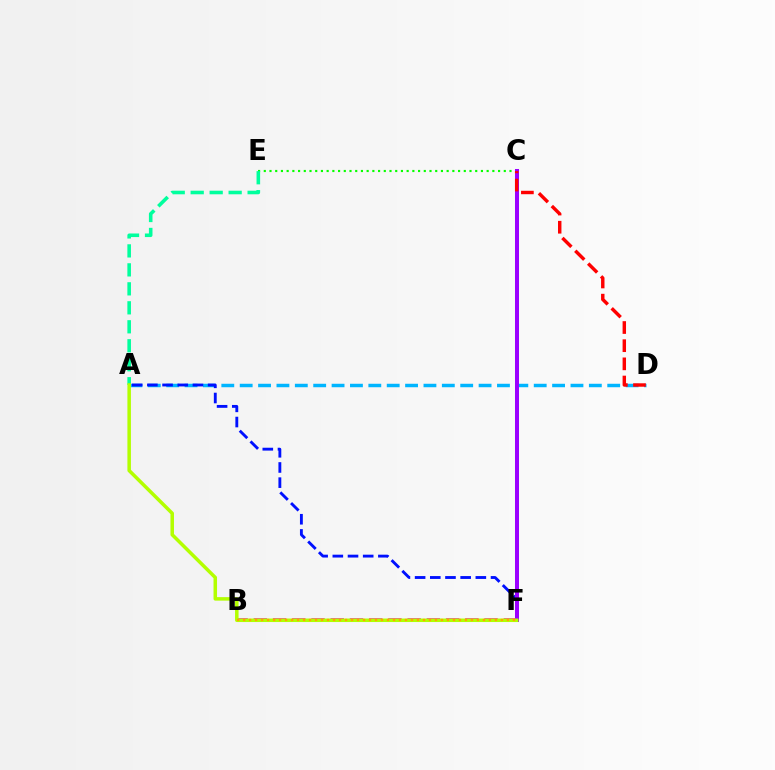{('B', 'F'): [{'color': '#ff00bd', 'line_style': 'dashed', 'thickness': 2.61}, {'color': '#ffa500', 'line_style': 'dotted', 'thickness': 1.63}], ('C', 'E'): [{'color': '#08ff00', 'line_style': 'dotted', 'thickness': 1.55}], ('A', 'D'): [{'color': '#00b5ff', 'line_style': 'dashed', 'thickness': 2.5}], ('A', 'F'): [{'color': '#0010ff', 'line_style': 'dashed', 'thickness': 2.06}, {'color': '#b3ff00', 'line_style': 'solid', 'thickness': 2.53}], ('A', 'E'): [{'color': '#00ff9d', 'line_style': 'dashed', 'thickness': 2.58}], ('C', 'F'): [{'color': '#9b00ff', 'line_style': 'solid', 'thickness': 2.89}], ('C', 'D'): [{'color': '#ff0000', 'line_style': 'dashed', 'thickness': 2.47}]}